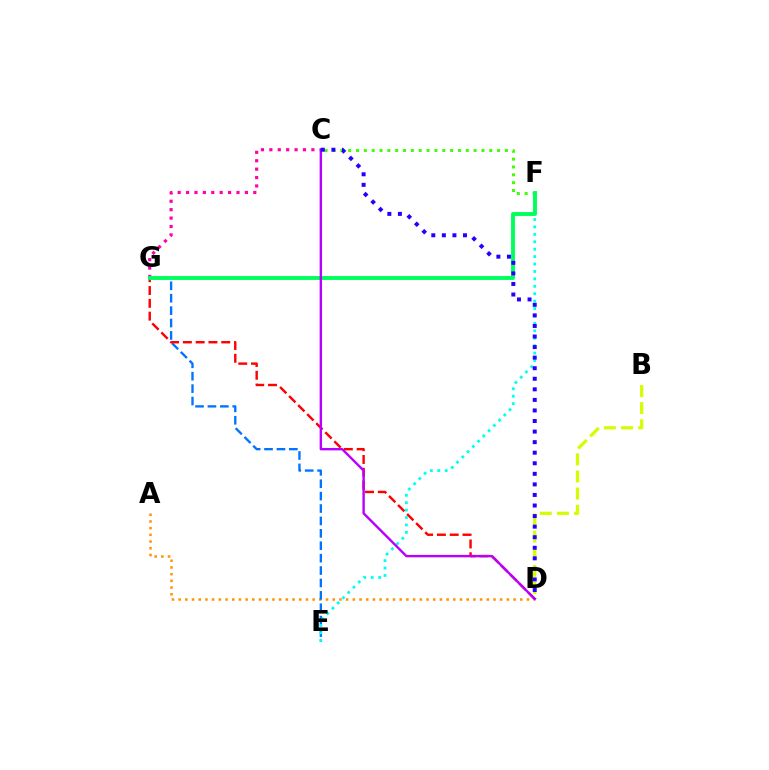{('A', 'D'): [{'color': '#ff9400', 'line_style': 'dotted', 'thickness': 1.82}], ('E', 'G'): [{'color': '#0074ff', 'line_style': 'dashed', 'thickness': 1.69}], ('D', 'G'): [{'color': '#ff0000', 'line_style': 'dashed', 'thickness': 1.74}], ('C', 'G'): [{'color': '#ff00ac', 'line_style': 'dotted', 'thickness': 2.28}], ('E', 'F'): [{'color': '#00fff6', 'line_style': 'dotted', 'thickness': 2.02}], ('C', 'F'): [{'color': '#3dff00', 'line_style': 'dotted', 'thickness': 2.13}], ('B', 'D'): [{'color': '#d1ff00', 'line_style': 'dashed', 'thickness': 2.33}], ('F', 'G'): [{'color': '#00ff5c', 'line_style': 'solid', 'thickness': 2.81}], ('C', 'D'): [{'color': '#b900ff', 'line_style': 'solid', 'thickness': 1.73}, {'color': '#2500ff', 'line_style': 'dotted', 'thickness': 2.87}]}